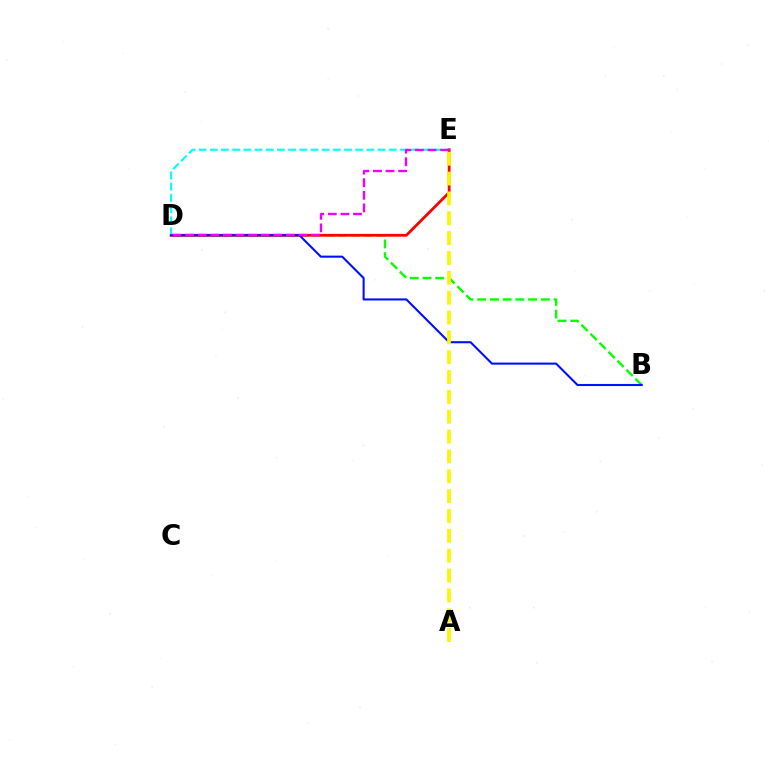{('B', 'D'): [{'color': '#08ff00', 'line_style': 'dashed', 'thickness': 1.73}, {'color': '#0010ff', 'line_style': 'solid', 'thickness': 1.5}], ('D', 'E'): [{'color': '#ff0000', 'line_style': 'solid', 'thickness': 2.01}, {'color': '#00fff6', 'line_style': 'dashed', 'thickness': 1.52}, {'color': '#ee00ff', 'line_style': 'dashed', 'thickness': 1.71}], ('A', 'E'): [{'color': '#fcf500', 'line_style': 'dashed', 'thickness': 2.7}]}